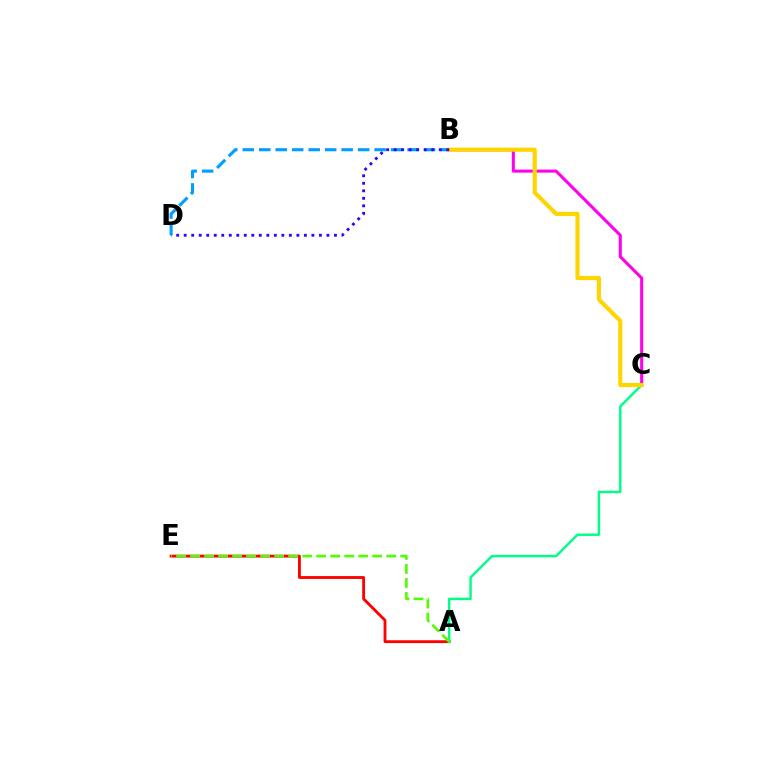{('B', 'D'): [{'color': '#009eff', 'line_style': 'dashed', 'thickness': 2.24}, {'color': '#3700ff', 'line_style': 'dotted', 'thickness': 2.04}], ('B', 'C'): [{'color': '#ff00ed', 'line_style': 'solid', 'thickness': 2.2}, {'color': '#ffd500', 'line_style': 'solid', 'thickness': 2.98}], ('A', 'E'): [{'color': '#ff0000', 'line_style': 'solid', 'thickness': 2.04}, {'color': '#4fff00', 'line_style': 'dashed', 'thickness': 1.9}], ('A', 'C'): [{'color': '#00ff86', 'line_style': 'solid', 'thickness': 1.77}]}